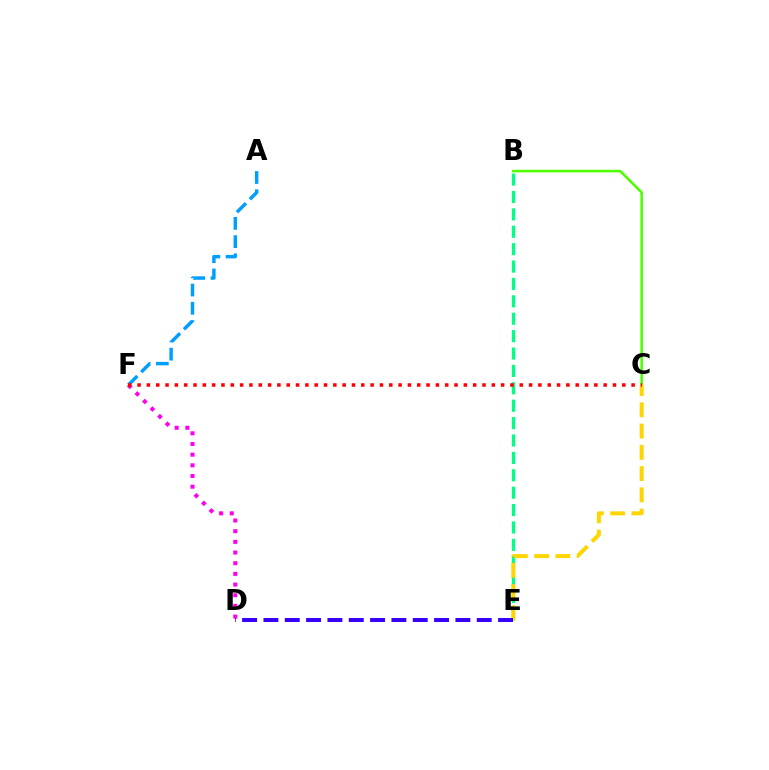{('B', 'E'): [{'color': '#00ff86', 'line_style': 'dashed', 'thickness': 2.36}], ('D', 'F'): [{'color': '#ff00ed', 'line_style': 'dotted', 'thickness': 2.9}], ('B', 'C'): [{'color': '#4fff00', 'line_style': 'solid', 'thickness': 1.87}], ('A', 'F'): [{'color': '#009eff', 'line_style': 'dashed', 'thickness': 2.48}], ('C', 'E'): [{'color': '#ffd500', 'line_style': 'dashed', 'thickness': 2.89}], ('C', 'F'): [{'color': '#ff0000', 'line_style': 'dotted', 'thickness': 2.53}], ('D', 'E'): [{'color': '#3700ff', 'line_style': 'dashed', 'thickness': 2.9}]}